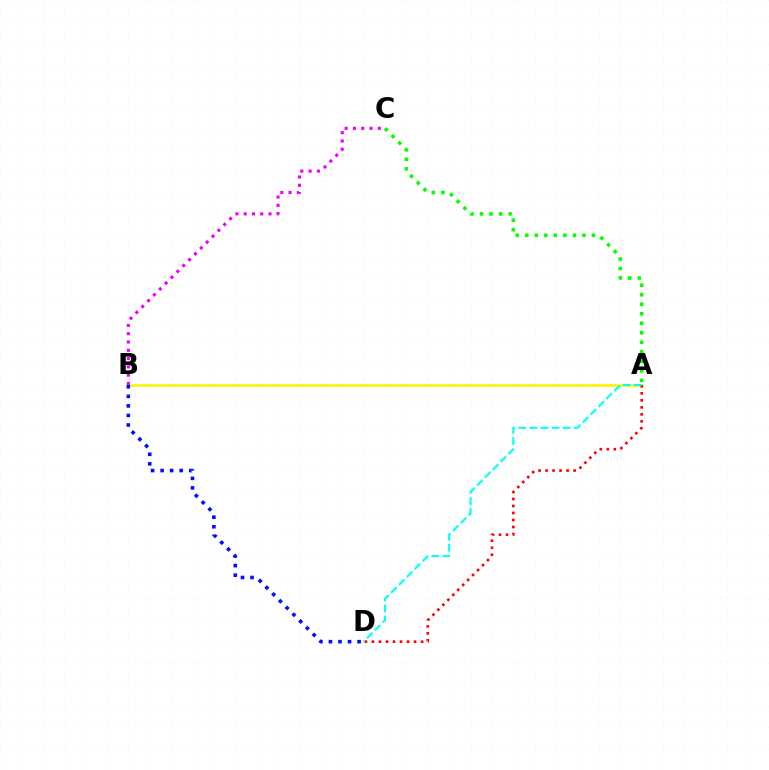{('A', 'B'): [{'color': '#fcf500', 'line_style': 'solid', 'thickness': 1.87}], ('A', 'C'): [{'color': '#08ff00', 'line_style': 'dotted', 'thickness': 2.59}], ('A', 'D'): [{'color': '#ff0000', 'line_style': 'dotted', 'thickness': 1.91}, {'color': '#00fff6', 'line_style': 'dashed', 'thickness': 1.51}], ('B', 'D'): [{'color': '#0010ff', 'line_style': 'dotted', 'thickness': 2.59}], ('B', 'C'): [{'color': '#ee00ff', 'line_style': 'dotted', 'thickness': 2.25}]}